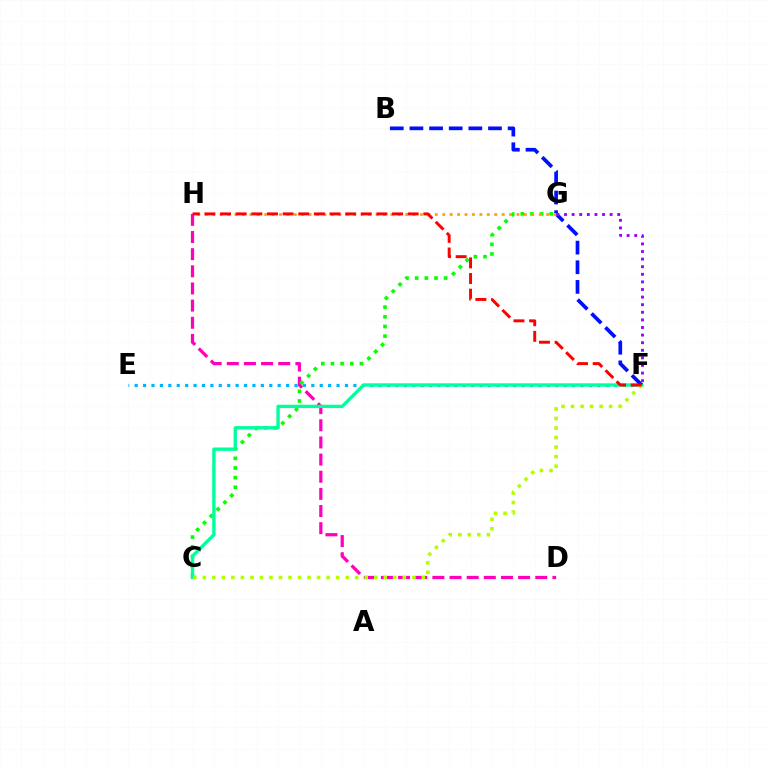{('D', 'H'): [{'color': '#ff00bd', 'line_style': 'dashed', 'thickness': 2.33}], ('E', 'F'): [{'color': '#00b5ff', 'line_style': 'dotted', 'thickness': 2.29}], ('C', 'G'): [{'color': '#08ff00', 'line_style': 'dotted', 'thickness': 2.62}], ('C', 'F'): [{'color': '#00ff9d', 'line_style': 'solid', 'thickness': 2.41}, {'color': '#b3ff00', 'line_style': 'dotted', 'thickness': 2.59}], ('B', 'F'): [{'color': '#0010ff', 'line_style': 'dashed', 'thickness': 2.67}], ('G', 'H'): [{'color': '#ffa500', 'line_style': 'dotted', 'thickness': 2.02}], ('F', 'H'): [{'color': '#ff0000', 'line_style': 'dashed', 'thickness': 2.12}], ('F', 'G'): [{'color': '#9b00ff', 'line_style': 'dotted', 'thickness': 2.06}]}